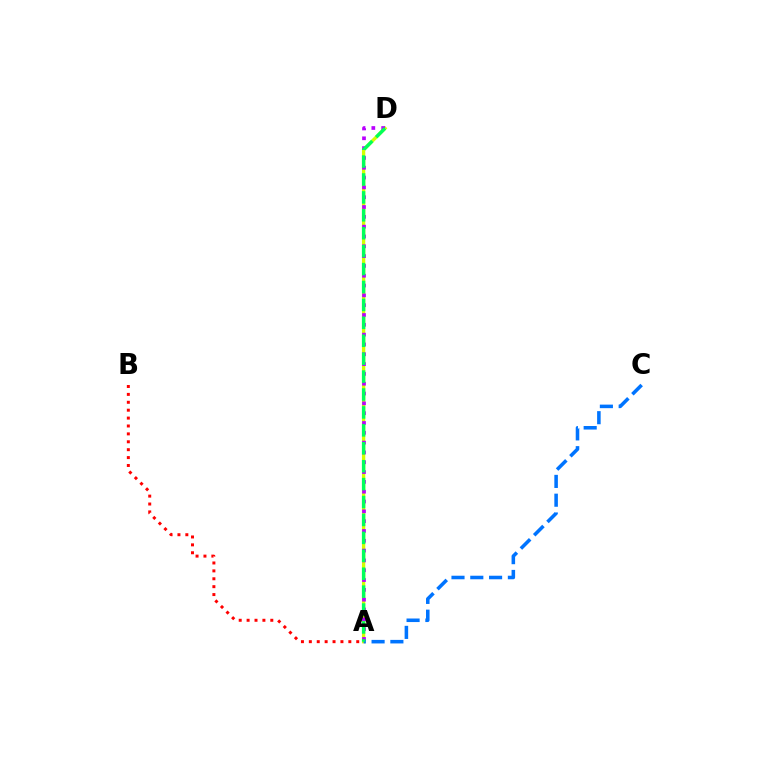{('A', 'D'): [{'color': '#d1ff00', 'line_style': 'solid', 'thickness': 2.4}, {'color': '#b900ff', 'line_style': 'dotted', 'thickness': 2.67}, {'color': '#00ff5c', 'line_style': 'dashed', 'thickness': 2.43}], ('A', 'C'): [{'color': '#0074ff', 'line_style': 'dashed', 'thickness': 2.55}], ('A', 'B'): [{'color': '#ff0000', 'line_style': 'dotted', 'thickness': 2.15}]}